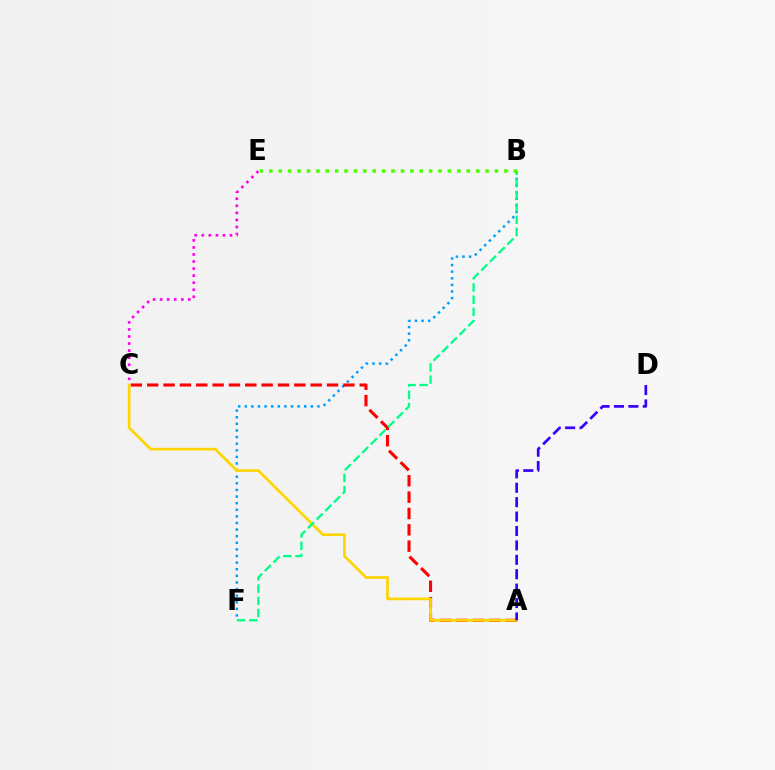{('C', 'E'): [{'color': '#ff00ed', 'line_style': 'dotted', 'thickness': 1.92}], ('B', 'F'): [{'color': '#009eff', 'line_style': 'dotted', 'thickness': 1.8}, {'color': '#00ff86', 'line_style': 'dashed', 'thickness': 1.66}], ('A', 'C'): [{'color': '#ff0000', 'line_style': 'dashed', 'thickness': 2.22}, {'color': '#ffd500', 'line_style': 'solid', 'thickness': 1.94}], ('B', 'E'): [{'color': '#4fff00', 'line_style': 'dotted', 'thickness': 2.55}], ('A', 'D'): [{'color': '#3700ff', 'line_style': 'dashed', 'thickness': 1.96}]}